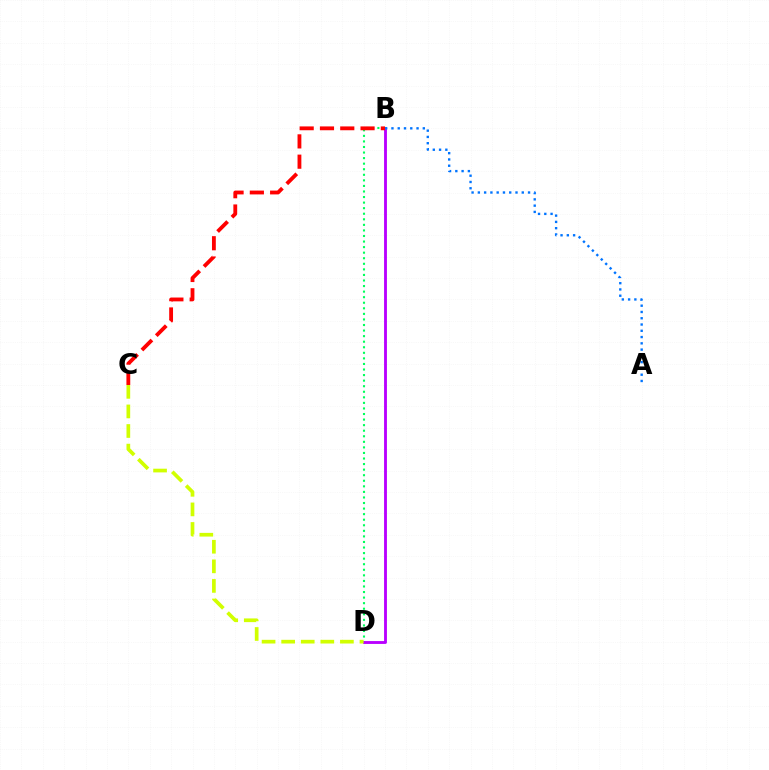{('B', 'D'): [{'color': '#00ff5c', 'line_style': 'dotted', 'thickness': 1.51}, {'color': '#b900ff', 'line_style': 'solid', 'thickness': 2.06}], ('B', 'C'): [{'color': '#ff0000', 'line_style': 'dashed', 'thickness': 2.76}], ('C', 'D'): [{'color': '#d1ff00', 'line_style': 'dashed', 'thickness': 2.66}], ('A', 'B'): [{'color': '#0074ff', 'line_style': 'dotted', 'thickness': 1.7}]}